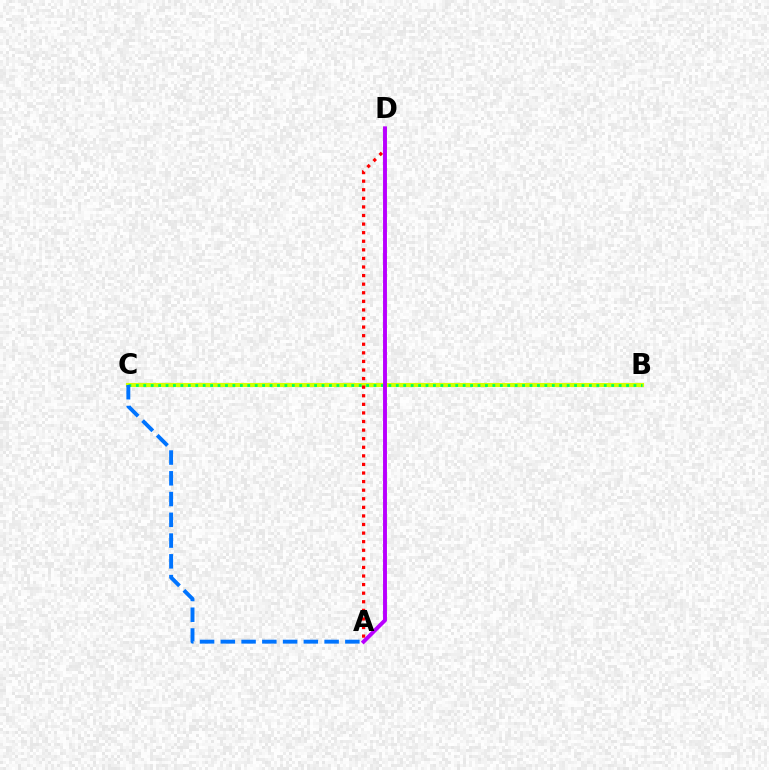{('B', 'C'): [{'color': '#d1ff00', 'line_style': 'solid', 'thickness': 2.97}, {'color': '#00ff5c', 'line_style': 'dotted', 'thickness': 2.02}], ('A', 'D'): [{'color': '#ff0000', 'line_style': 'dotted', 'thickness': 2.33}, {'color': '#b900ff', 'line_style': 'solid', 'thickness': 2.83}], ('A', 'C'): [{'color': '#0074ff', 'line_style': 'dashed', 'thickness': 2.82}]}